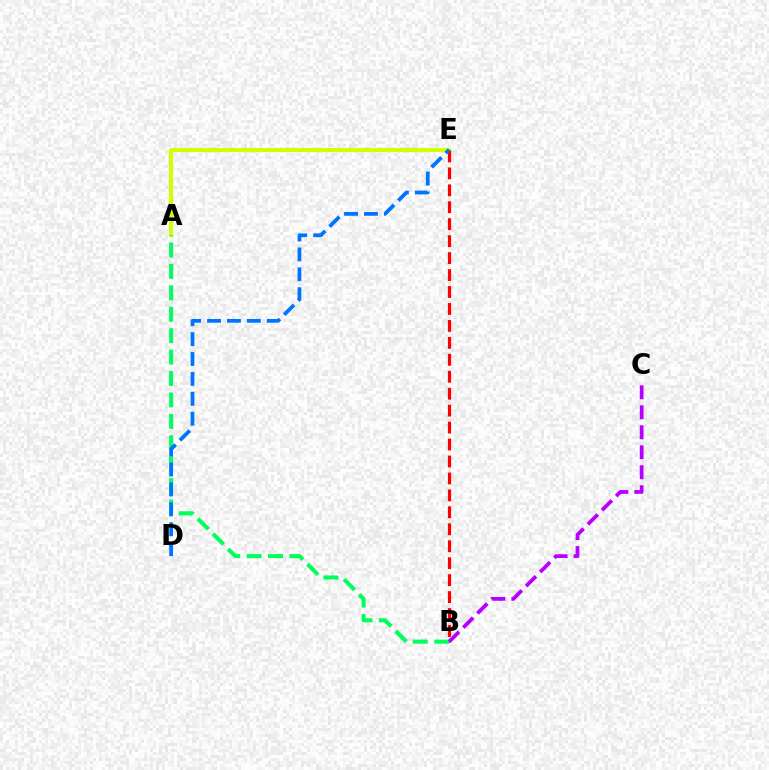{('A', 'E'): [{'color': '#d1ff00', 'line_style': 'solid', 'thickness': 2.94}], ('A', 'B'): [{'color': '#00ff5c', 'line_style': 'dashed', 'thickness': 2.91}], ('B', 'E'): [{'color': '#ff0000', 'line_style': 'dashed', 'thickness': 2.3}], ('B', 'C'): [{'color': '#b900ff', 'line_style': 'dashed', 'thickness': 2.71}], ('D', 'E'): [{'color': '#0074ff', 'line_style': 'dashed', 'thickness': 2.7}]}